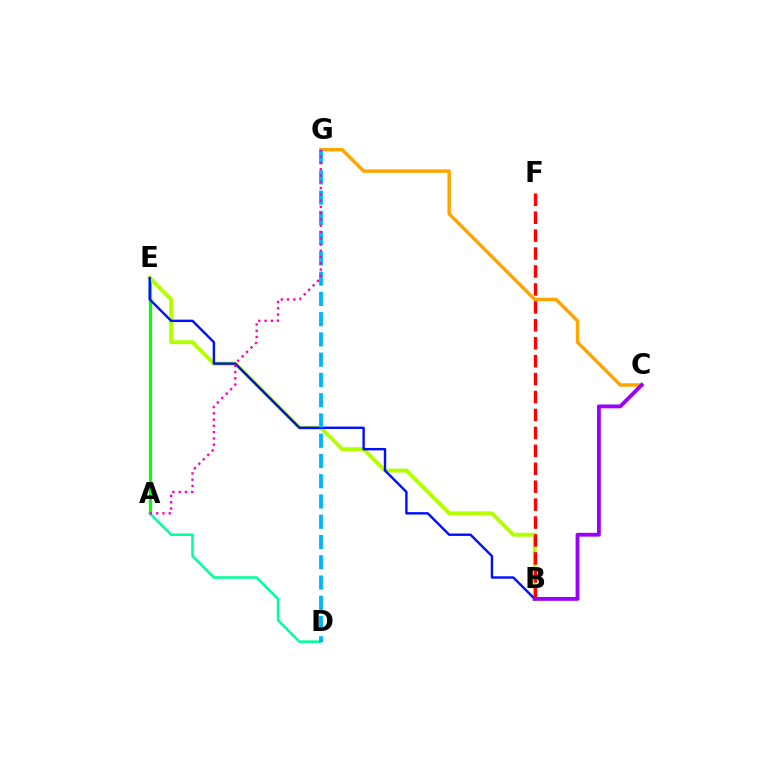{('A', 'E'): [{'color': '#08ff00', 'line_style': 'solid', 'thickness': 2.31}], ('B', 'E'): [{'color': '#b3ff00', 'line_style': 'solid', 'thickness': 2.83}, {'color': '#0010ff', 'line_style': 'solid', 'thickness': 1.74}], ('A', 'D'): [{'color': '#00ff9d', 'line_style': 'solid', 'thickness': 1.84}], ('B', 'F'): [{'color': '#ff0000', 'line_style': 'dashed', 'thickness': 2.44}], ('C', 'G'): [{'color': '#ffa500', 'line_style': 'solid', 'thickness': 2.49}], ('D', 'G'): [{'color': '#00b5ff', 'line_style': 'dashed', 'thickness': 2.75}], ('B', 'C'): [{'color': '#9b00ff', 'line_style': 'solid', 'thickness': 2.76}], ('A', 'G'): [{'color': '#ff00bd', 'line_style': 'dotted', 'thickness': 1.7}]}